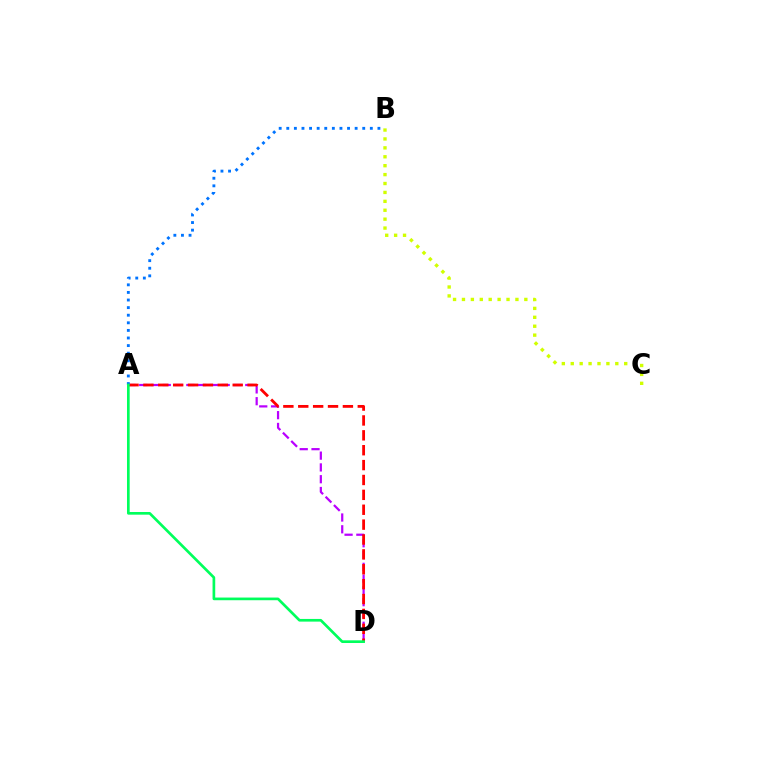{('B', 'C'): [{'color': '#d1ff00', 'line_style': 'dotted', 'thickness': 2.42}], ('A', 'D'): [{'color': '#b900ff', 'line_style': 'dashed', 'thickness': 1.6}, {'color': '#ff0000', 'line_style': 'dashed', 'thickness': 2.02}, {'color': '#00ff5c', 'line_style': 'solid', 'thickness': 1.93}], ('A', 'B'): [{'color': '#0074ff', 'line_style': 'dotted', 'thickness': 2.06}]}